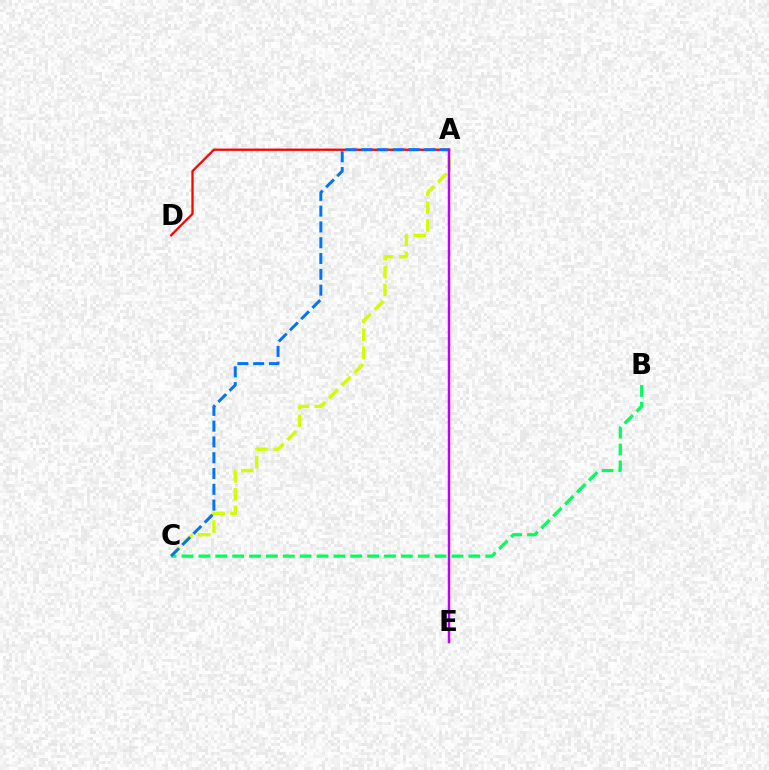{('B', 'C'): [{'color': '#00ff5c', 'line_style': 'dashed', 'thickness': 2.29}], ('A', 'D'): [{'color': '#ff0000', 'line_style': 'solid', 'thickness': 1.63}], ('A', 'C'): [{'color': '#d1ff00', 'line_style': 'dashed', 'thickness': 2.43}, {'color': '#0074ff', 'line_style': 'dashed', 'thickness': 2.15}], ('A', 'E'): [{'color': '#b900ff', 'line_style': 'solid', 'thickness': 1.77}]}